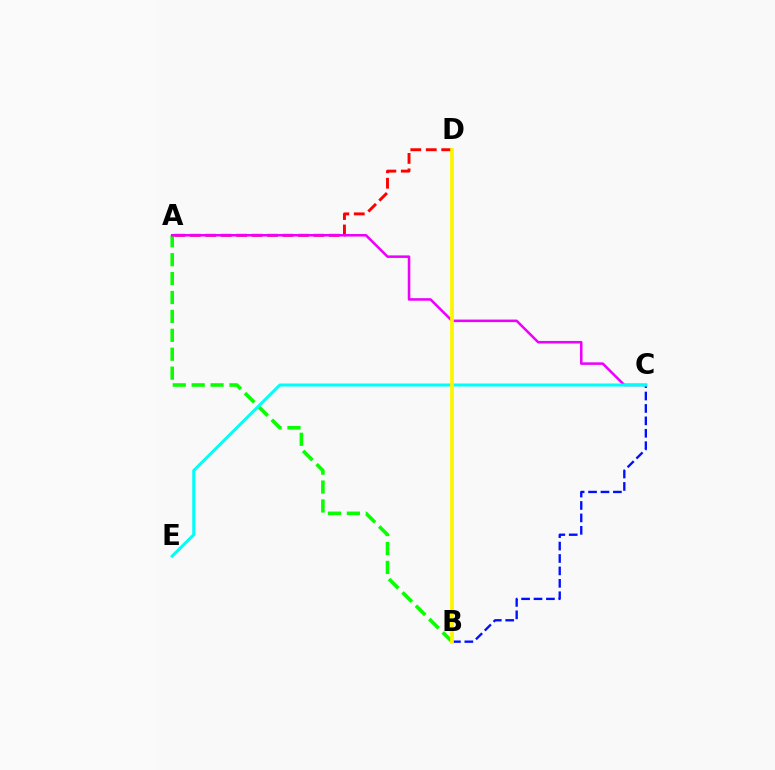{('A', 'B'): [{'color': '#08ff00', 'line_style': 'dashed', 'thickness': 2.57}], ('A', 'D'): [{'color': '#ff0000', 'line_style': 'dashed', 'thickness': 2.1}], ('B', 'C'): [{'color': '#0010ff', 'line_style': 'dashed', 'thickness': 1.69}], ('A', 'C'): [{'color': '#ee00ff', 'line_style': 'solid', 'thickness': 1.84}], ('C', 'E'): [{'color': '#00fff6', 'line_style': 'solid', 'thickness': 2.19}], ('B', 'D'): [{'color': '#fcf500', 'line_style': 'solid', 'thickness': 2.68}]}